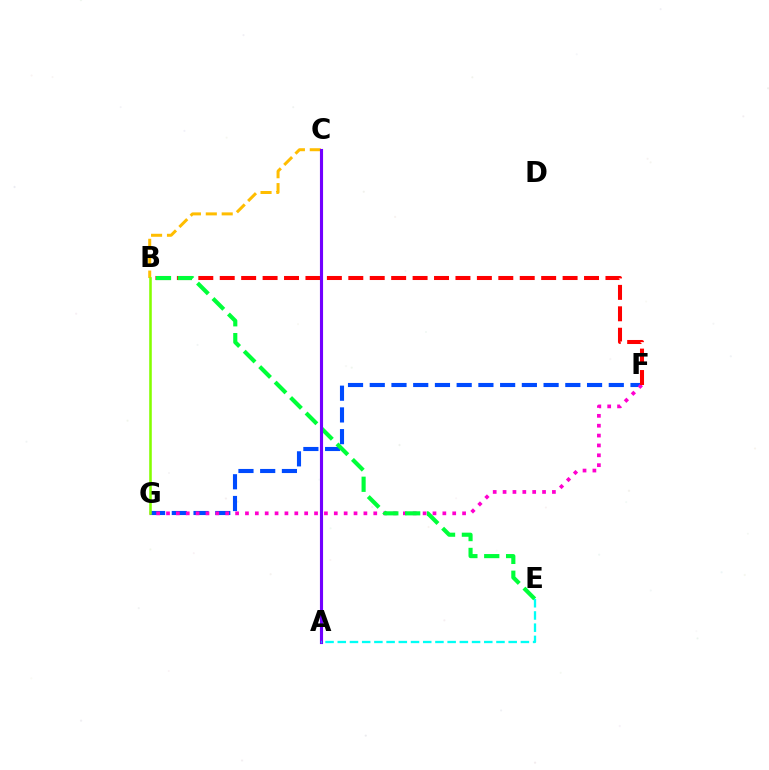{('F', 'G'): [{'color': '#004bff', 'line_style': 'dashed', 'thickness': 2.95}, {'color': '#ff00cf', 'line_style': 'dotted', 'thickness': 2.68}], ('B', 'C'): [{'color': '#ffbd00', 'line_style': 'dashed', 'thickness': 2.16}], ('B', 'F'): [{'color': '#ff0000', 'line_style': 'dashed', 'thickness': 2.91}], ('B', 'E'): [{'color': '#00ff39', 'line_style': 'dashed', 'thickness': 2.97}], ('B', 'G'): [{'color': '#84ff00', 'line_style': 'solid', 'thickness': 1.85}], ('A', 'C'): [{'color': '#7200ff', 'line_style': 'solid', 'thickness': 2.25}], ('A', 'E'): [{'color': '#00fff6', 'line_style': 'dashed', 'thickness': 1.66}]}